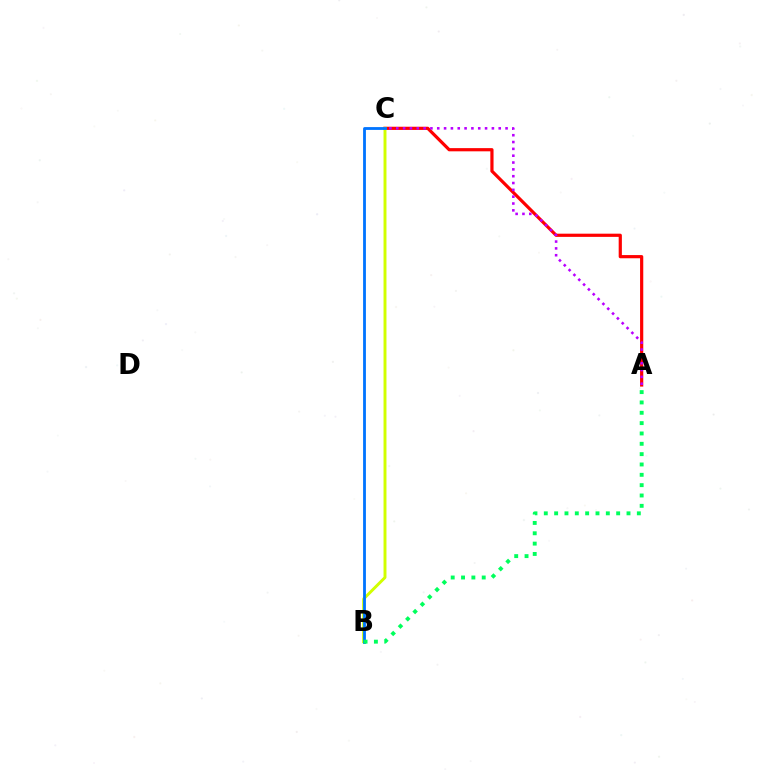{('A', 'C'): [{'color': '#ff0000', 'line_style': 'solid', 'thickness': 2.3}, {'color': '#b900ff', 'line_style': 'dotted', 'thickness': 1.86}], ('B', 'C'): [{'color': '#d1ff00', 'line_style': 'solid', 'thickness': 2.12}, {'color': '#0074ff', 'line_style': 'solid', 'thickness': 2.02}], ('A', 'B'): [{'color': '#00ff5c', 'line_style': 'dotted', 'thickness': 2.81}]}